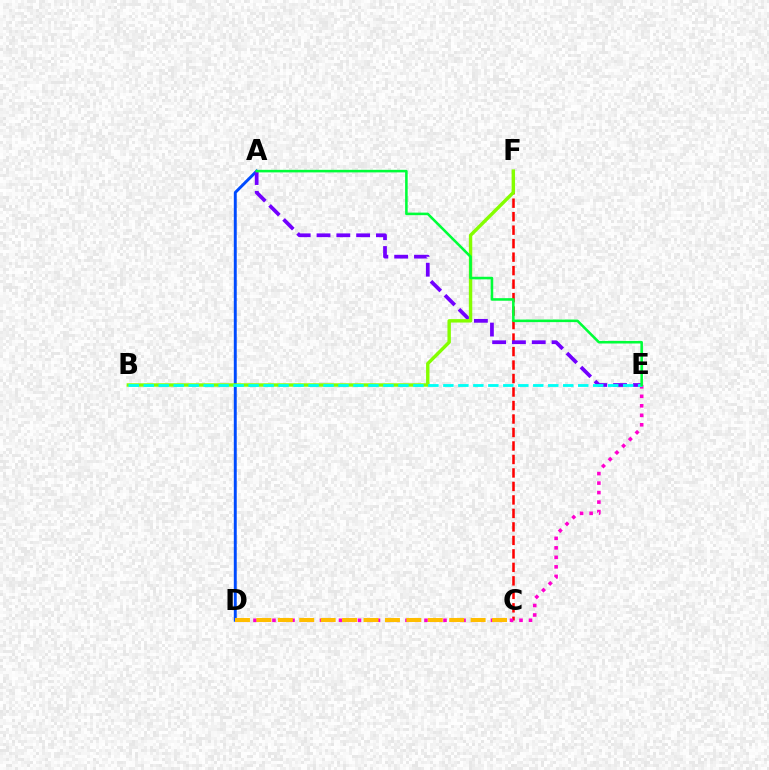{('C', 'F'): [{'color': '#ff0000', 'line_style': 'dashed', 'thickness': 1.83}], ('A', 'D'): [{'color': '#004bff', 'line_style': 'solid', 'thickness': 2.11}], ('A', 'E'): [{'color': '#7200ff', 'line_style': 'dashed', 'thickness': 2.69}, {'color': '#00ff39', 'line_style': 'solid', 'thickness': 1.84}], ('D', 'E'): [{'color': '#ff00cf', 'line_style': 'dotted', 'thickness': 2.58}], ('B', 'F'): [{'color': '#84ff00', 'line_style': 'solid', 'thickness': 2.46}], ('B', 'E'): [{'color': '#00fff6', 'line_style': 'dashed', 'thickness': 2.04}], ('C', 'D'): [{'color': '#ffbd00', 'line_style': 'dashed', 'thickness': 2.91}]}